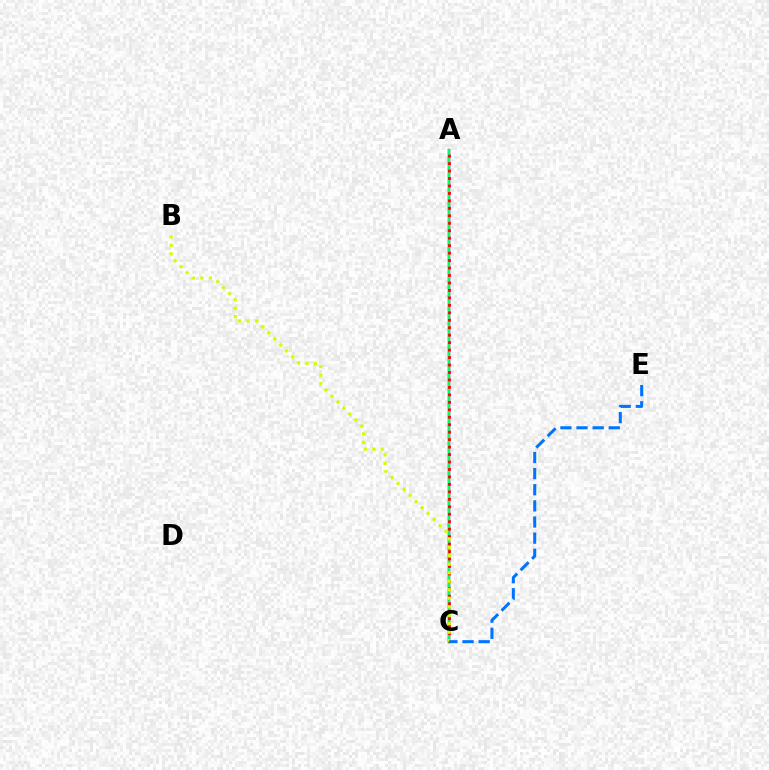{('A', 'C'): [{'color': '#b900ff', 'line_style': 'solid', 'thickness': 1.77}, {'color': '#00ff5c', 'line_style': 'solid', 'thickness': 1.68}, {'color': '#ff0000', 'line_style': 'dotted', 'thickness': 2.03}], ('B', 'C'): [{'color': '#d1ff00', 'line_style': 'dotted', 'thickness': 2.31}], ('C', 'E'): [{'color': '#0074ff', 'line_style': 'dashed', 'thickness': 2.19}]}